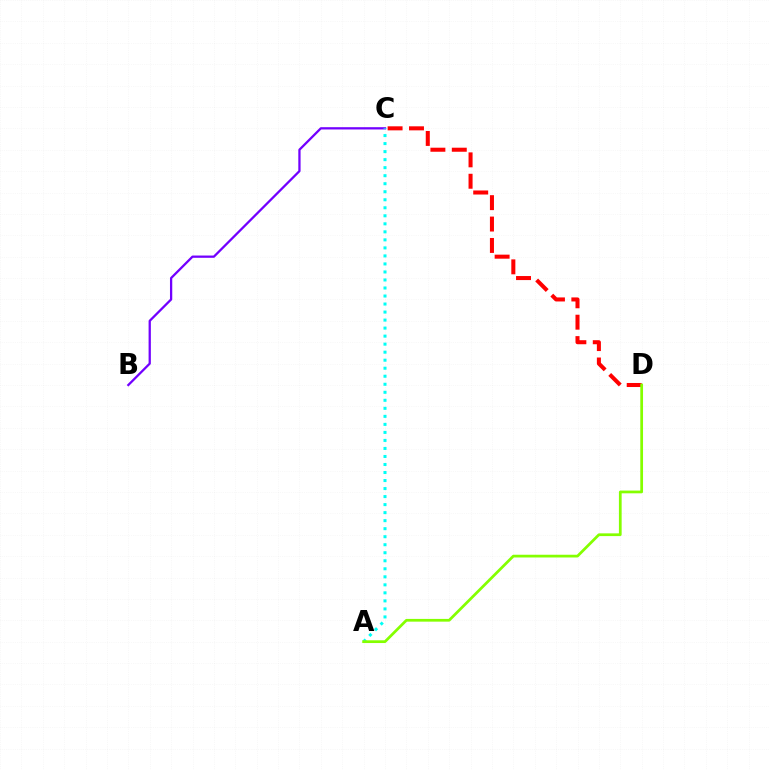{('B', 'C'): [{'color': '#7200ff', 'line_style': 'solid', 'thickness': 1.64}], ('C', 'D'): [{'color': '#ff0000', 'line_style': 'dashed', 'thickness': 2.91}], ('A', 'C'): [{'color': '#00fff6', 'line_style': 'dotted', 'thickness': 2.18}], ('A', 'D'): [{'color': '#84ff00', 'line_style': 'solid', 'thickness': 1.97}]}